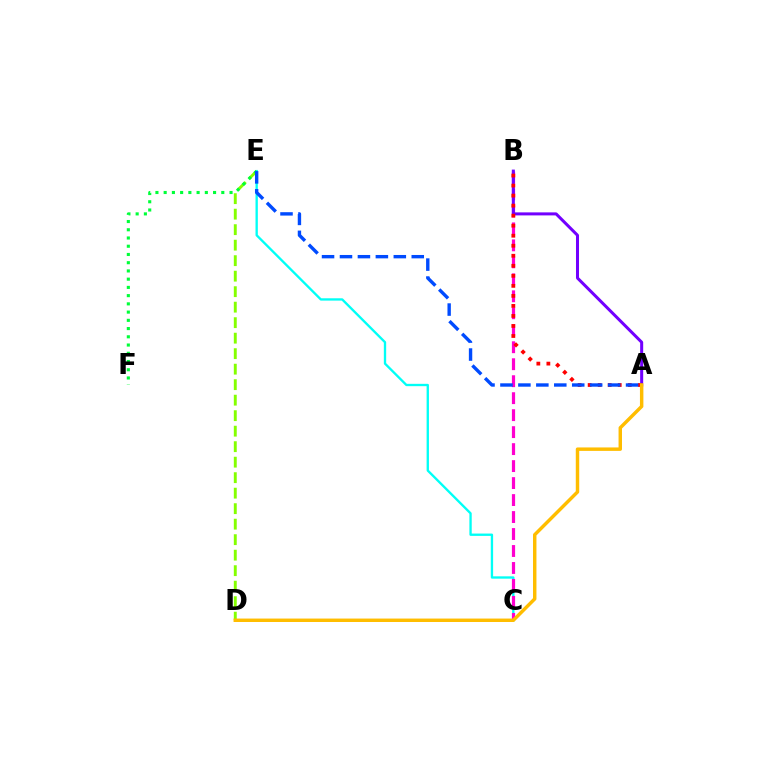{('D', 'E'): [{'color': '#84ff00', 'line_style': 'dashed', 'thickness': 2.11}], ('C', 'E'): [{'color': '#00fff6', 'line_style': 'solid', 'thickness': 1.68}], ('E', 'F'): [{'color': '#00ff39', 'line_style': 'dotted', 'thickness': 2.24}], ('B', 'C'): [{'color': '#ff00cf', 'line_style': 'dashed', 'thickness': 2.31}], ('A', 'B'): [{'color': '#7200ff', 'line_style': 'solid', 'thickness': 2.18}, {'color': '#ff0000', 'line_style': 'dotted', 'thickness': 2.72}], ('A', 'E'): [{'color': '#004bff', 'line_style': 'dashed', 'thickness': 2.44}], ('A', 'D'): [{'color': '#ffbd00', 'line_style': 'solid', 'thickness': 2.48}]}